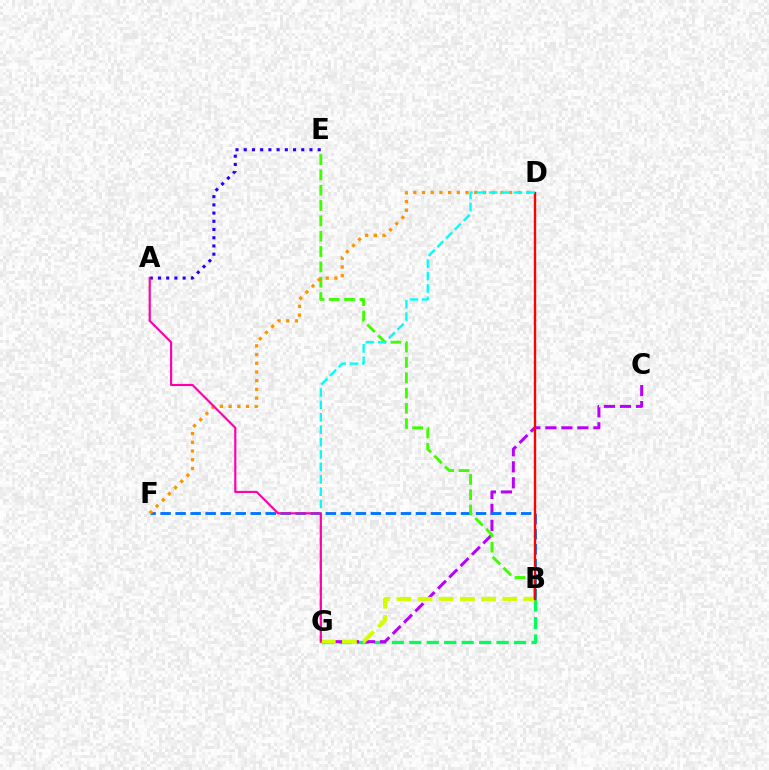{('B', 'G'): [{'color': '#00ff5c', 'line_style': 'dashed', 'thickness': 2.37}, {'color': '#d1ff00', 'line_style': 'dashed', 'thickness': 2.88}], ('C', 'G'): [{'color': '#b900ff', 'line_style': 'dashed', 'thickness': 2.17}], ('B', 'F'): [{'color': '#0074ff', 'line_style': 'dashed', 'thickness': 2.04}], ('A', 'E'): [{'color': '#2500ff', 'line_style': 'dotted', 'thickness': 2.23}], ('B', 'E'): [{'color': '#3dff00', 'line_style': 'dashed', 'thickness': 2.08}], ('B', 'D'): [{'color': '#ff0000', 'line_style': 'solid', 'thickness': 1.7}], ('D', 'F'): [{'color': '#ff9400', 'line_style': 'dotted', 'thickness': 2.37}], ('D', 'G'): [{'color': '#00fff6', 'line_style': 'dashed', 'thickness': 1.68}], ('A', 'G'): [{'color': '#ff00ac', 'line_style': 'solid', 'thickness': 1.54}]}